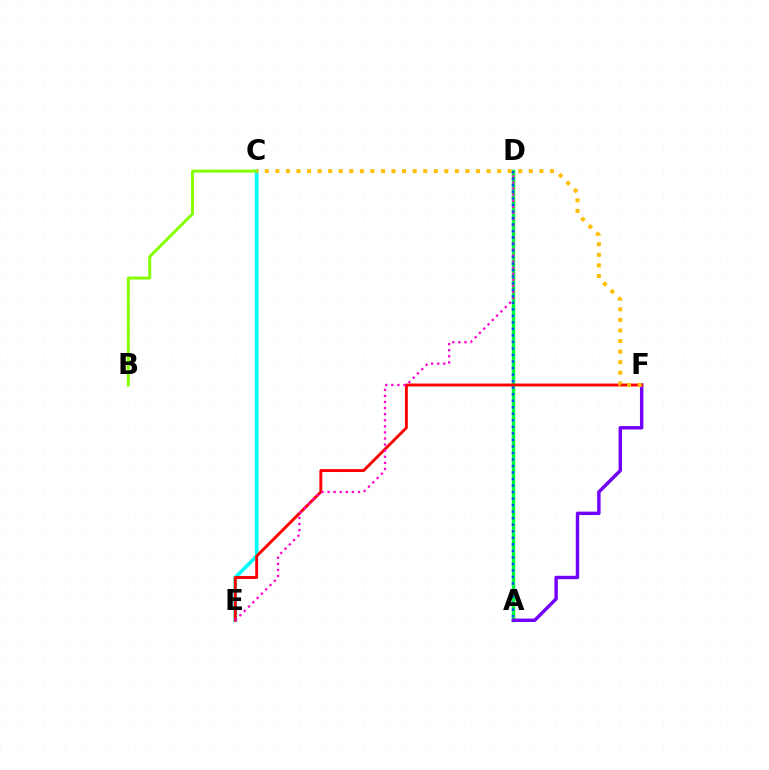{('C', 'E'): [{'color': '#00fff6', 'line_style': 'solid', 'thickness': 2.66}], ('B', 'C'): [{'color': '#84ff00', 'line_style': 'solid', 'thickness': 2.11}], ('A', 'D'): [{'color': '#00ff39', 'line_style': 'solid', 'thickness': 2.49}, {'color': '#004bff', 'line_style': 'dotted', 'thickness': 1.77}], ('A', 'F'): [{'color': '#7200ff', 'line_style': 'solid', 'thickness': 2.46}], ('E', 'F'): [{'color': '#ff0000', 'line_style': 'solid', 'thickness': 2.08}], ('C', 'F'): [{'color': '#ffbd00', 'line_style': 'dotted', 'thickness': 2.87}], ('D', 'E'): [{'color': '#ff00cf', 'line_style': 'dotted', 'thickness': 1.65}]}